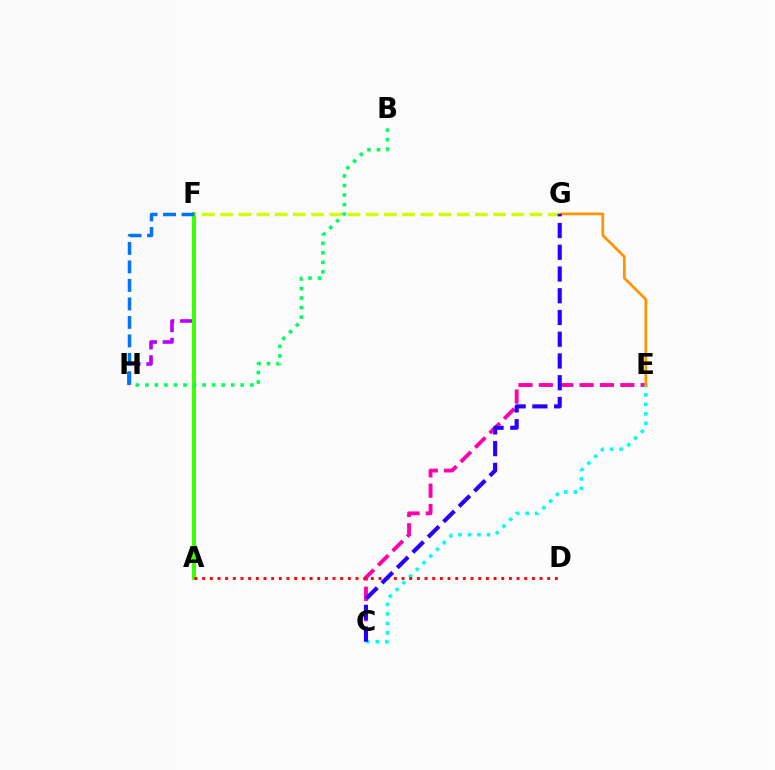{('F', 'H'): [{'color': '#b900ff', 'line_style': 'dashed', 'thickness': 2.61}, {'color': '#0074ff', 'line_style': 'dashed', 'thickness': 2.51}], ('A', 'F'): [{'color': '#3dff00', 'line_style': 'solid', 'thickness': 2.83}], ('C', 'E'): [{'color': '#ff00ac', 'line_style': 'dashed', 'thickness': 2.77}, {'color': '#00fff6', 'line_style': 'dotted', 'thickness': 2.58}], ('E', 'G'): [{'color': '#ff9400', 'line_style': 'solid', 'thickness': 1.96}], ('F', 'G'): [{'color': '#d1ff00', 'line_style': 'dashed', 'thickness': 2.47}], ('B', 'H'): [{'color': '#00ff5c', 'line_style': 'dotted', 'thickness': 2.59}], ('A', 'D'): [{'color': '#ff0000', 'line_style': 'dotted', 'thickness': 2.08}], ('C', 'G'): [{'color': '#2500ff', 'line_style': 'dashed', 'thickness': 2.95}]}